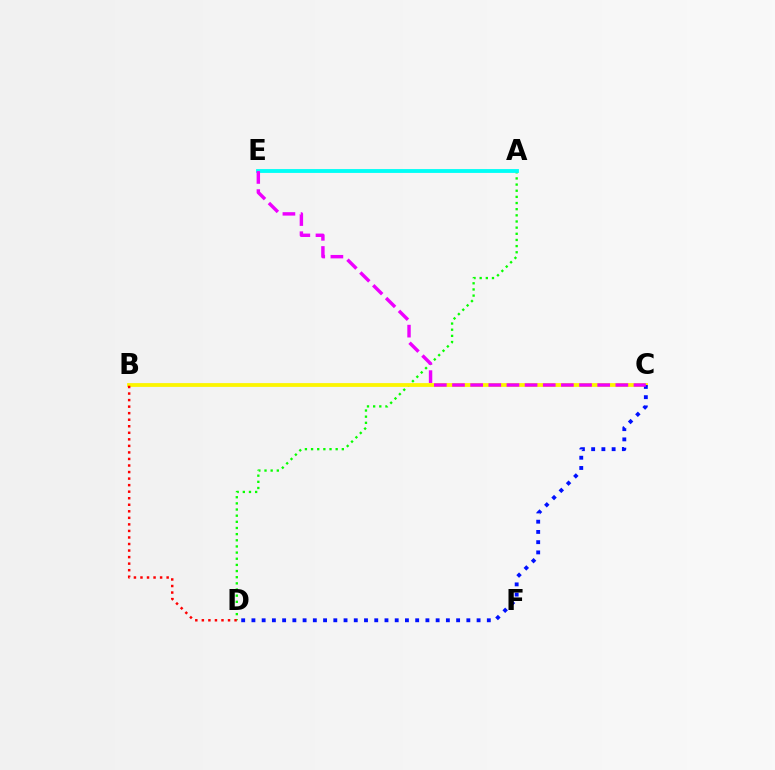{('A', 'D'): [{'color': '#08ff00', 'line_style': 'dotted', 'thickness': 1.67}], ('B', 'C'): [{'color': '#fcf500', 'line_style': 'solid', 'thickness': 2.73}], ('C', 'D'): [{'color': '#0010ff', 'line_style': 'dotted', 'thickness': 2.78}], ('A', 'E'): [{'color': '#00fff6', 'line_style': 'solid', 'thickness': 2.76}], ('B', 'D'): [{'color': '#ff0000', 'line_style': 'dotted', 'thickness': 1.78}], ('C', 'E'): [{'color': '#ee00ff', 'line_style': 'dashed', 'thickness': 2.47}]}